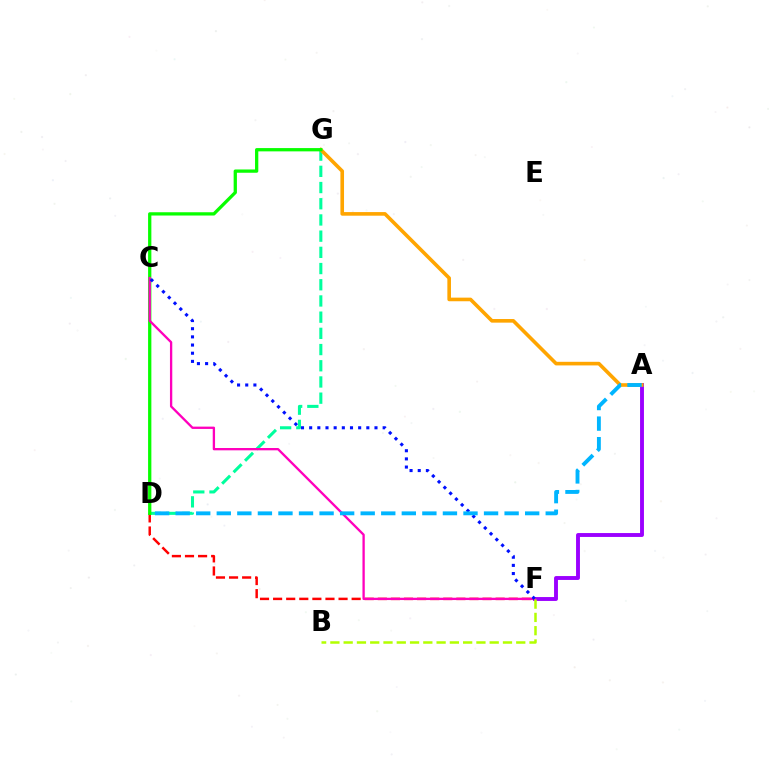{('A', 'F'): [{'color': '#9b00ff', 'line_style': 'solid', 'thickness': 2.8}], ('D', 'F'): [{'color': '#ff0000', 'line_style': 'dashed', 'thickness': 1.78}], ('D', 'G'): [{'color': '#00ff9d', 'line_style': 'dashed', 'thickness': 2.2}, {'color': '#08ff00', 'line_style': 'solid', 'thickness': 2.36}], ('A', 'G'): [{'color': '#ffa500', 'line_style': 'solid', 'thickness': 2.6}], ('C', 'F'): [{'color': '#ff00bd', 'line_style': 'solid', 'thickness': 1.67}, {'color': '#0010ff', 'line_style': 'dotted', 'thickness': 2.22}], ('B', 'F'): [{'color': '#b3ff00', 'line_style': 'dashed', 'thickness': 1.8}], ('A', 'D'): [{'color': '#00b5ff', 'line_style': 'dashed', 'thickness': 2.79}]}